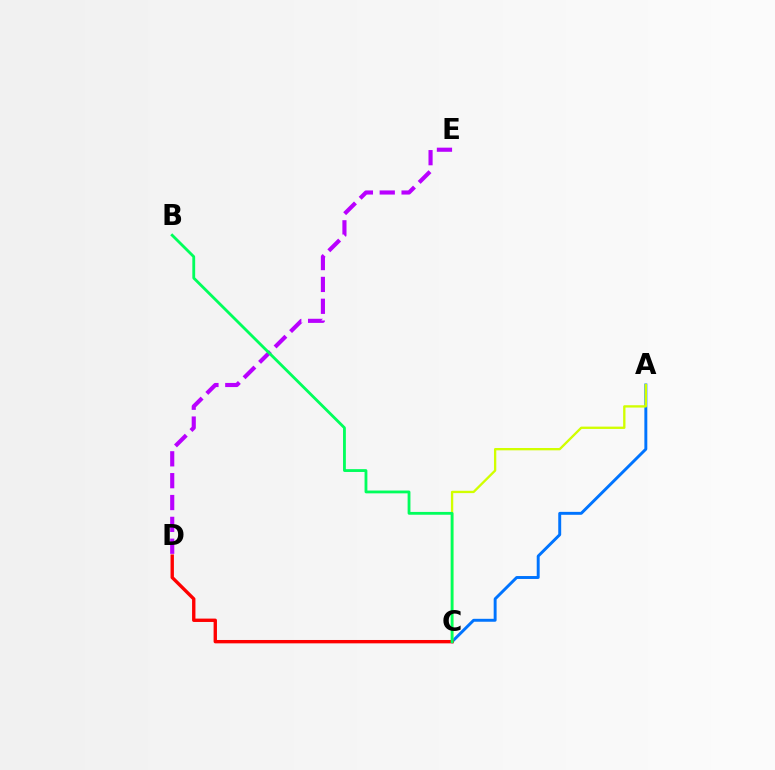{('A', 'C'): [{'color': '#0074ff', 'line_style': 'solid', 'thickness': 2.11}, {'color': '#d1ff00', 'line_style': 'solid', 'thickness': 1.67}], ('C', 'D'): [{'color': '#ff0000', 'line_style': 'solid', 'thickness': 2.42}], ('D', 'E'): [{'color': '#b900ff', 'line_style': 'dashed', 'thickness': 2.97}], ('B', 'C'): [{'color': '#00ff5c', 'line_style': 'solid', 'thickness': 2.03}]}